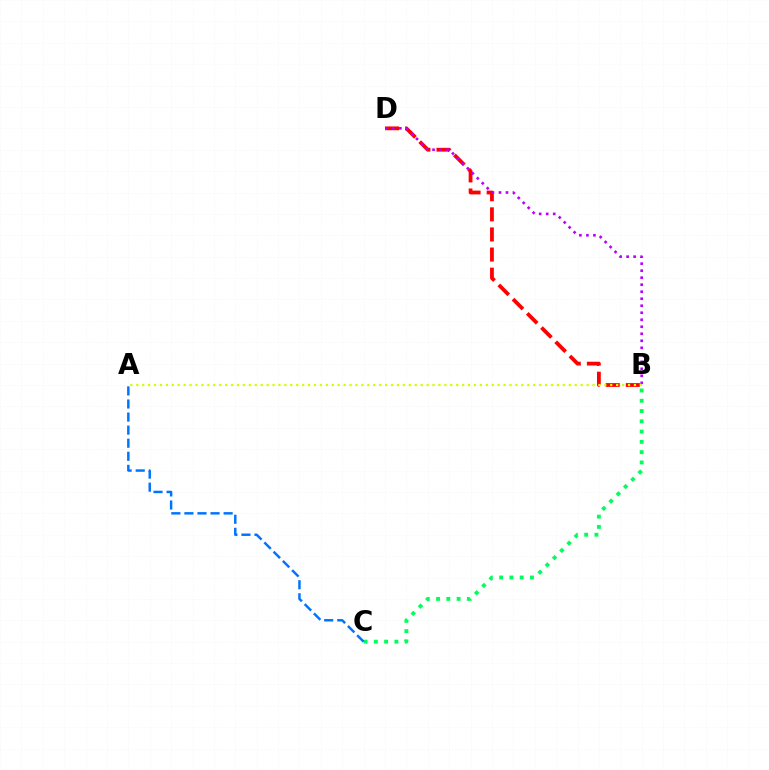{('B', 'C'): [{'color': '#00ff5c', 'line_style': 'dotted', 'thickness': 2.79}], ('B', 'D'): [{'color': '#ff0000', 'line_style': 'dashed', 'thickness': 2.73}, {'color': '#b900ff', 'line_style': 'dotted', 'thickness': 1.9}], ('A', 'B'): [{'color': '#d1ff00', 'line_style': 'dotted', 'thickness': 1.61}], ('A', 'C'): [{'color': '#0074ff', 'line_style': 'dashed', 'thickness': 1.78}]}